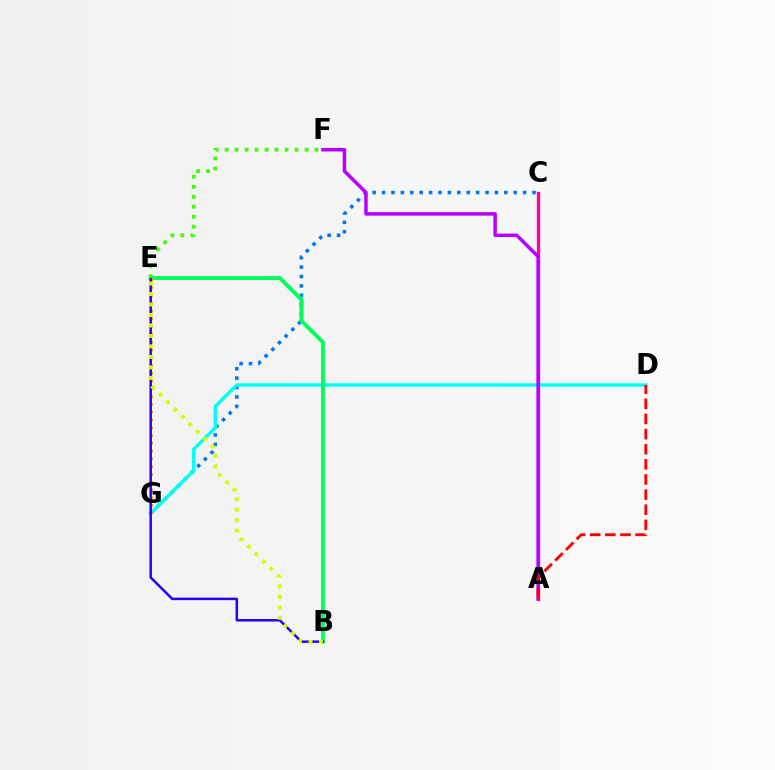{('C', 'G'): [{'color': '#0074ff', 'line_style': 'dotted', 'thickness': 2.55}], ('A', 'C'): [{'color': '#ff00ac', 'line_style': 'solid', 'thickness': 2.42}], ('D', 'G'): [{'color': '#00fff6', 'line_style': 'solid', 'thickness': 2.44}], ('A', 'F'): [{'color': '#b900ff', 'line_style': 'solid', 'thickness': 2.52}], ('B', 'E'): [{'color': '#00ff5c', 'line_style': 'solid', 'thickness': 2.82}, {'color': '#2500ff', 'line_style': 'solid', 'thickness': 1.8}, {'color': '#d1ff00', 'line_style': 'dotted', 'thickness': 2.85}], ('E', 'G'): [{'color': '#ff9400', 'line_style': 'dotted', 'thickness': 2.11}], ('A', 'D'): [{'color': '#ff0000', 'line_style': 'dashed', 'thickness': 2.05}], ('E', 'F'): [{'color': '#3dff00', 'line_style': 'dotted', 'thickness': 2.71}]}